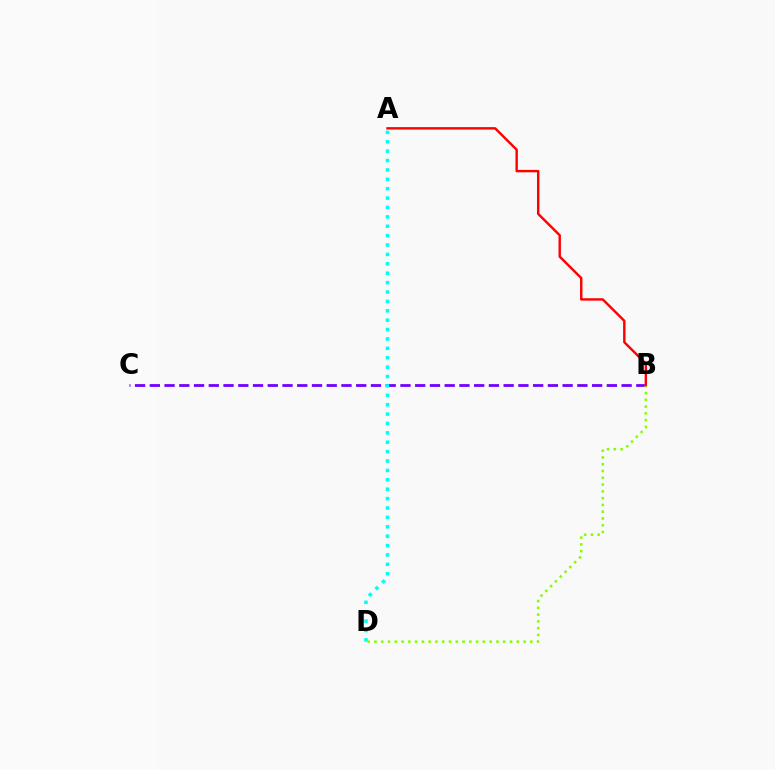{('B', 'C'): [{'color': '#7200ff', 'line_style': 'dashed', 'thickness': 2.0}], ('B', 'D'): [{'color': '#84ff00', 'line_style': 'dotted', 'thickness': 1.84}], ('A', 'D'): [{'color': '#00fff6', 'line_style': 'dotted', 'thickness': 2.55}], ('A', 'B'): [{'color': '#ff0000', 'line_style': 'solid', 'thickness': 1.74}]}